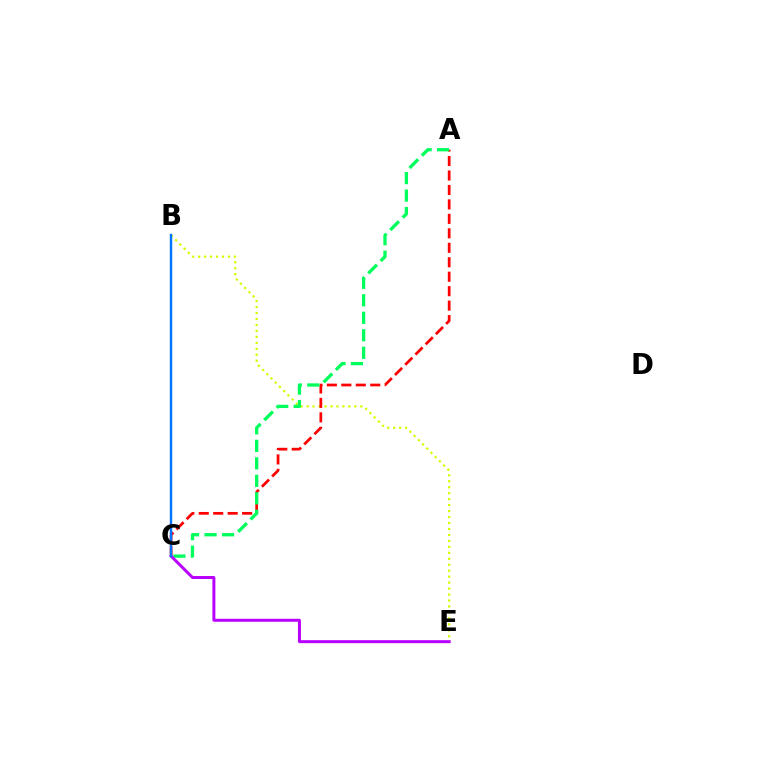{('B', 'E'): [{'color': '#d1ff00', 'line_style': 'dotted', 'thickness': 1.62}], ('A', 'C'): [{'color': '#ff0000', 'line_style': 'dashed', 'thickness': 1.96}, {'color': '#00ff5c', 'line_style': 'dashed', 'thickness': 2.38}], ('C', 'E'): [{'color': '#b900ff', 'line_style': 'solid', 'thickness': 2.14}], ('B', 'C'): [{'color': '#0074ff', 'line_style': 'solid', 'thickness': 1.75}]}